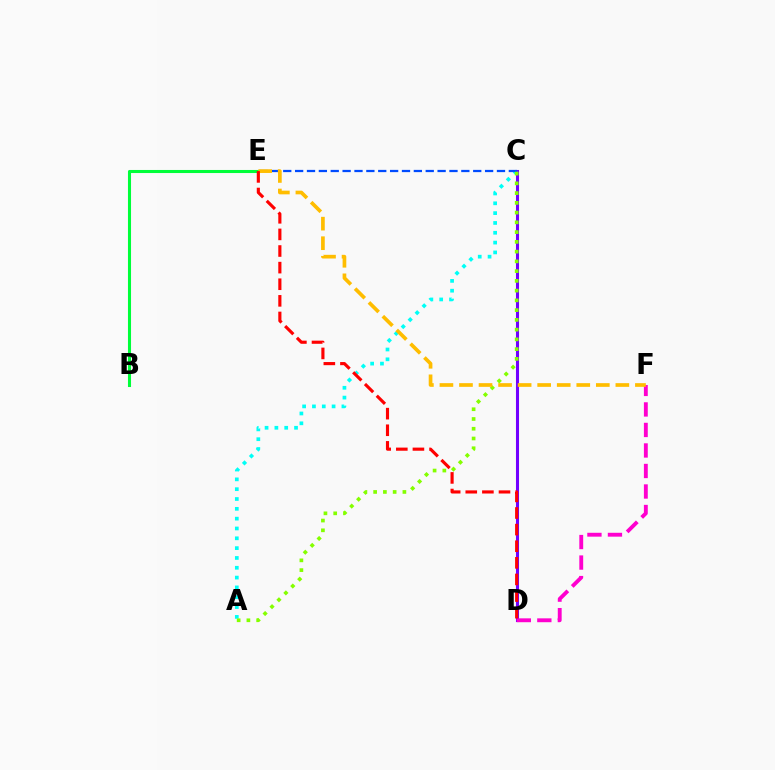{('C', 'D'): [{'color': '#7200ff', 'line_style': 'solid', 'thickness': 2.21}], ('A', 'C'): [{'color': '#00fff6', 'line_style': 'dotted', 'thickness': 2.67}, {'color': '#84ff00', 'line_style': 'dotted', 'thickness': 2.65}], ('B', 'E'): [{'color': '#00ff39', 'line_style': 'solid', 'thickness': 2.21}], ('C', 'E'): [{'color': '#004bff', 'line_style': 'dashed', 'thickness': 1.61}], ('D', 'F'): [{'color': '#ff00cf', 'line_style': 'dashed', 'thickness': 2.79}], ('E', 'F'): [{'color': '#ffbd00', 'line_style': 'dashed', 'thickness': 2.66}], ('D', 'E'): [{'color': '#ff0000', 'line_style': 'dashed', 'thickness': 2.26}]}